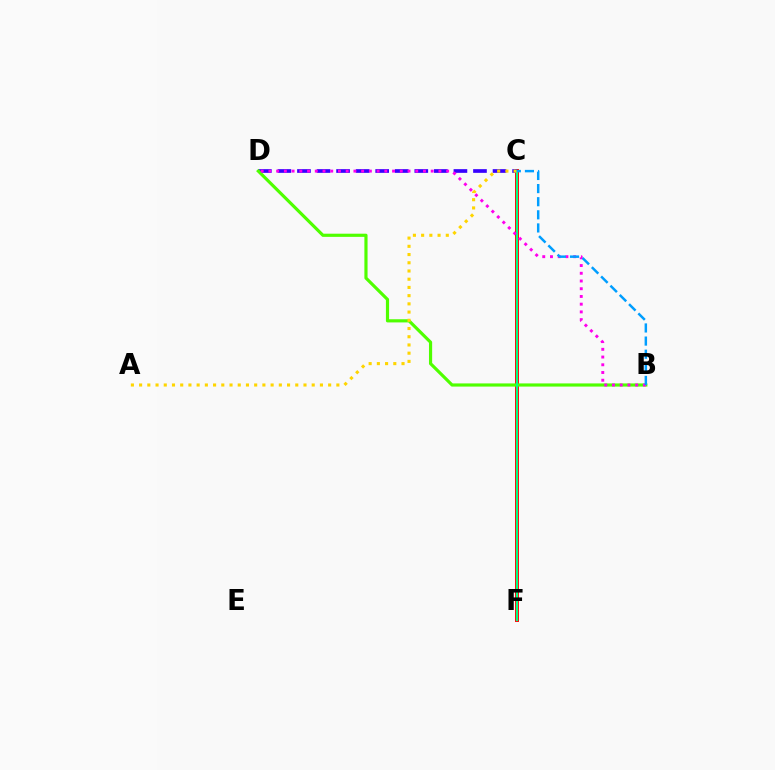{('C', 'F'): [{'color': '#ff0000', 'line_style': 'solid', 'thickness': 2.81}, {'color': '#00ff86', 'line_style': 'solid', 'thickness': 1.52}], ('C', 'D'): [{'color': '#3700ff', 'line_style': 'dashed', 'thickness': 2.66}], ('B', 'D'): [{'color': '#4fff00', 'line_style': 'solid', 'thickness': 2.28}, {'color': '#ff00ed', 'line_style': 'dotted', 'thickness': 2.1}], ('A', 'C'): [{'color': '#ffd500', 'line_style': 'dotted', 'thickness': 2.23}], ('B', 'C'): [{'color': '#009eff', 'line_style': 'dashed', 'thickness': 1.78}]}